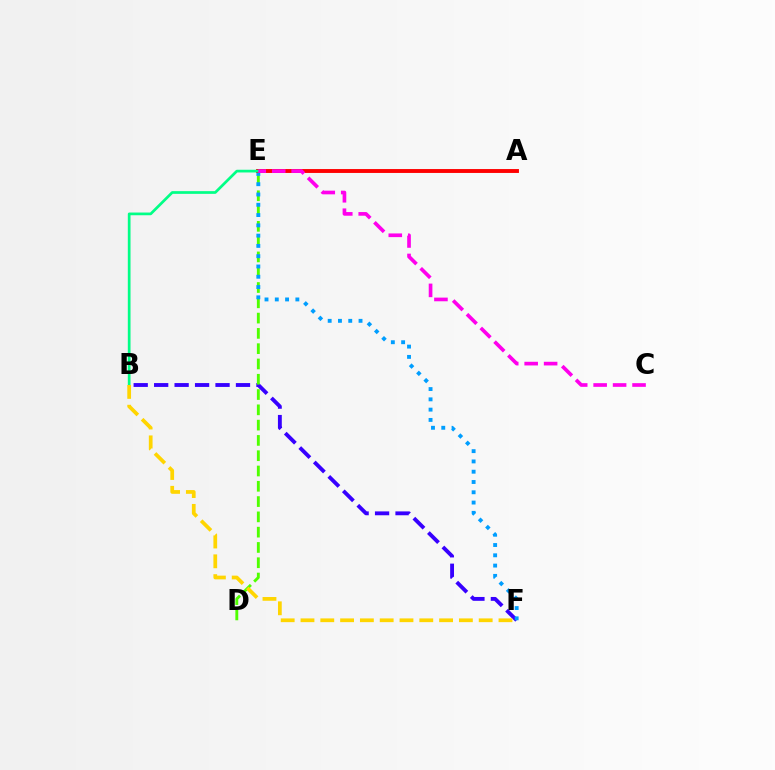{('B', 'F'): [{'color': '#3700ff', 'line_style': 'dashed', 'thickness': 2.78}, {'color': '#ffd500', 'line_style': 'dashed', 'thickness': 2.69}], ('D', 'E'): [{'color': '#4fff00', 'line_style': 'dashed', 'thickness': 2.08}], ('E', 'F'): [{'color': '#009eff', 'line_style': 'dotted', 'thickness': 2.79}], ('A', 'E'): [{'color': '#ff0000', 'line_style': 'solid', 'thickness': 2.8}], ('B', 'E'): [{'color': '#00ff86', 'line_style': 'solid', 'thickness': 1.95}], ('C', 'E'): [{'color': '#ff00ed', 'line_style': 'dashed', 'thickness': 2.64}]}